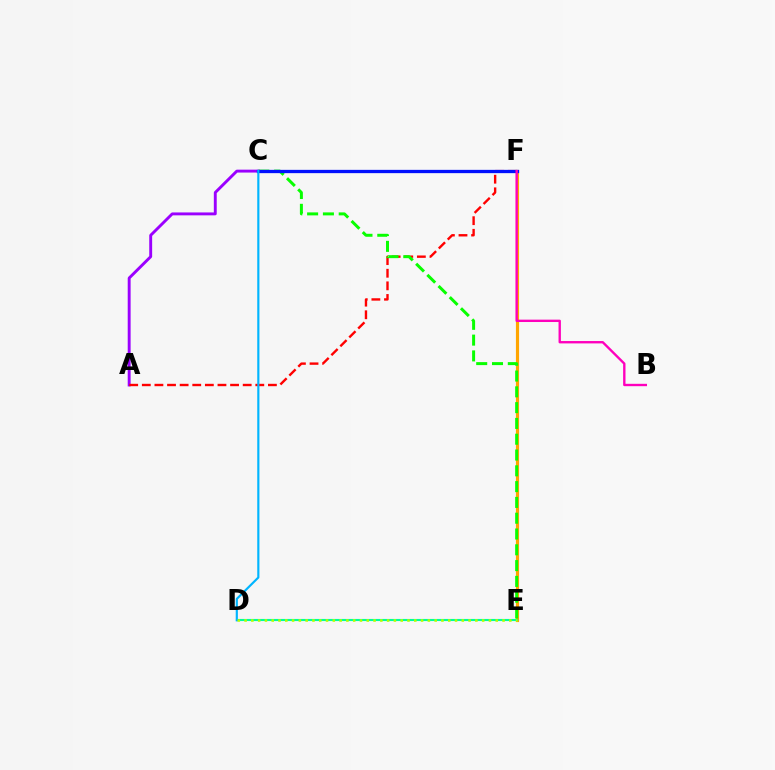{('E', 'F'): [{'color': '#ffa500', 'line_style': 'solid', 'thickness': 2.28}], ('A', 'C'): [{'color': '#9b00ff', 'line_style': 'solid', 'thickness': 2.09}], ('A', 'F'): [{'color': '#ff0000', 'line_style': 'dashed', 'thickness': 1.71}], ('D', 'E'): [{'color': '#00ff9d', 'line_style': 'solid', 'thickness': 1.52}, {'color': '#b3ff00', 'line_style': 'dotted', 'thickness': 1.84}], ('C', 'E'): [{'color': '#08ff00', 'line_style': 'dashed', 'thickness': 2.15}], ('C', 'F'): [{'color': '#0010ff', 'line_style': 'solid', 'thickness': 2.37}], ('C', 'D'): [{'color': '#00b5ff', 'line_style': 'solid', 'thickness': 1.56}], ('B', 'F'): [{'color': '#ff00bd', 'line_style': 'solid', 'thickness': 1.7}]}